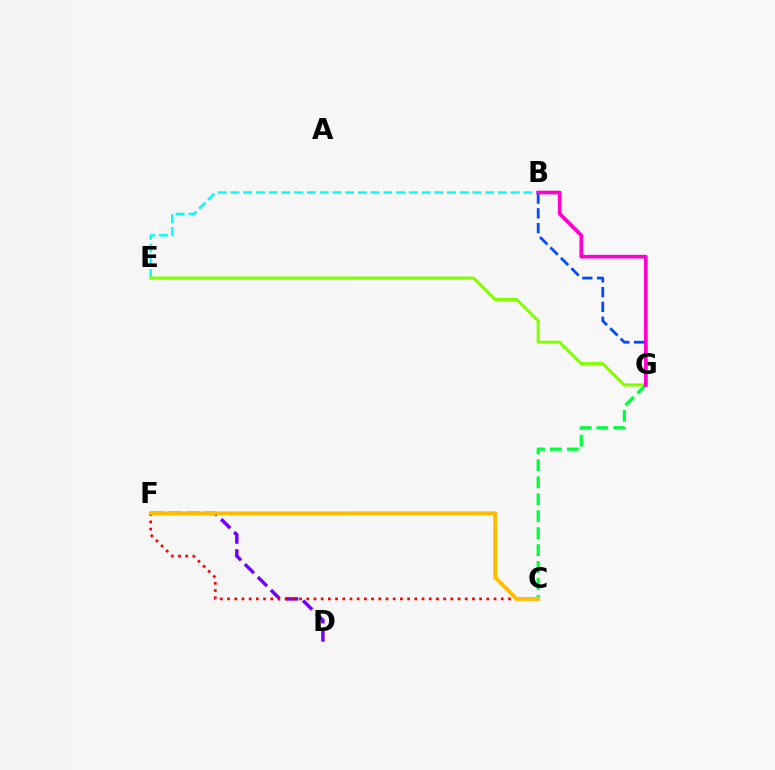{('B', 'E'): [{'color': '#00fff6', 'line_style': 'dashed', 'thickness': 1.73}], ('B', 'G'): [{'color': '#004bff', 'line_style': 'dashed', 'thickness': 2.01}, {'color': '#ff00cf', 'line_style': 'solid', 'thickness': 2.64}], ('E', 'G'): [{'color': '#84ff00', 'line_style': 'solid', 'thickness': 2.21}], ('C', 'G'): [{'color': '#00ff39', 'line_style': 'dashed', 'thickness': 2.3}], ('D', 'F'): [{'color': '#7200ff', 'line_style': 'dashed', 'thickness': 2.48}], ('C', 'F'): [{'color': '#ff0000', 'line_style': 'dotted', 'thickness': 1.96}, {'color': '#ffbd00', 'line_style': 'solid', 'thickness': 2.77}]}